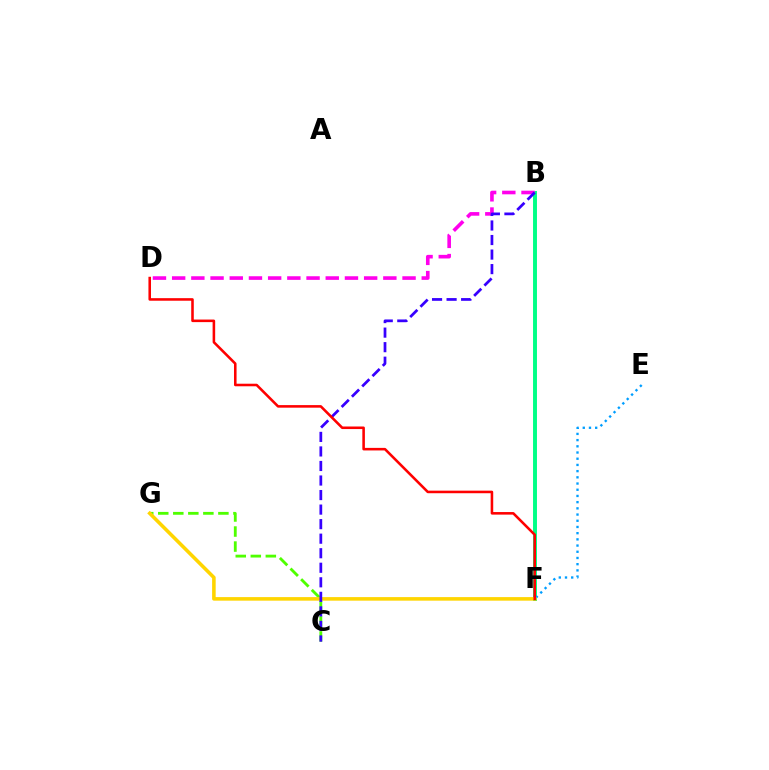{('B', 'F'): [{'color': '#00ff86', 'line_style': 'solid', 'thickness': 2.83}], ('E', 'F'): [{'color': '#009eff', 'line_style': 'dotted', 'thickness': 1.69}], ('C', 'G'): [{'color': '#4fff00', 'line_style': 'dashed', 'thickness': 2.04}], ('B', 'D'): [{'color': '#ff00ed', 'line_style': 'dashed', 'thickness': 2.61}], ('F', 'G'): [{'color': '#ffd500', 'line_style': 'solid', 'thickness': 2.57}], ('B', 'C'): [{'color': '#3700ff', 'line_style': 'dashed', 'thickness': 1.98}], ('D', 'F'): [{'color': '#ff0000', 'line_style': 'solid', 'thickness': 1.85}]}